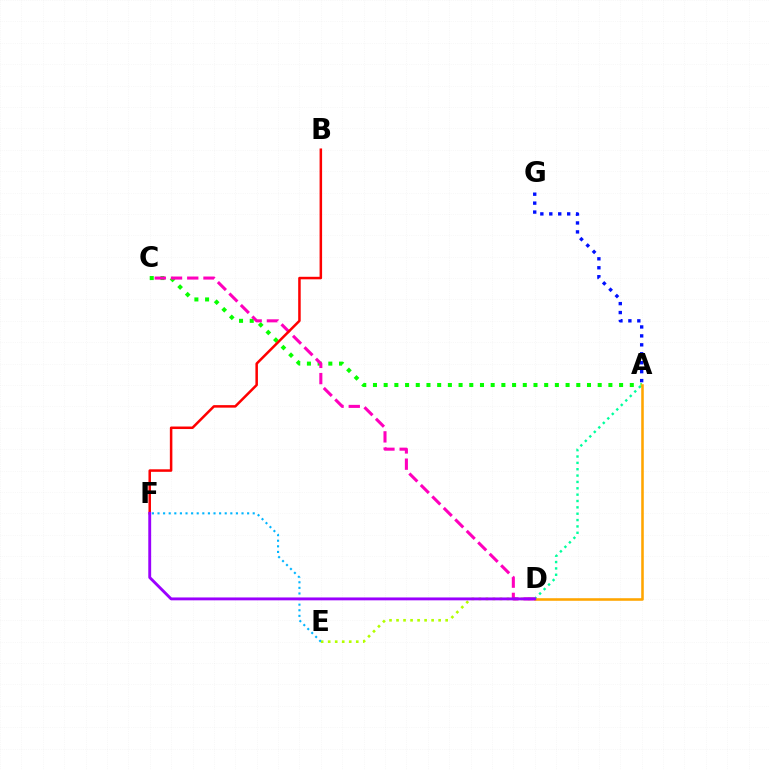{('A', 'C'): [{'color': '#08ff00', 'line_style': 'dotted', 'thickness': 2.91}], ('A', 'D'): [{'color': '#00ff9d', 'line_style': 'dotted', 'thickness': 1.73}, {'color': '#ffa500', 'line_style': 'solid', 'thickness': 1.85}], ('D', 'E'): [{'color': '#b3ff00', 'line_style': 'dotted', 'thickness': 1.91}], ('C', 'D'): [{'color': '#ff00bd', 'line_style': 'dashed', 'thickness': 2.2}], ('A', 'G'): [{'color': '#0010ff', 'line_style': 'dotted', 'thickness': 2.43}], ('B', 'F'): [{'color': '#ff0000', 'line_style': 'solid', 'thickness': 1.81}], ('E', 'F'): [{'color': '#00b5ff', 'line_style': 'dotted', 'thickness': 1.52}], ('D', 'F'): [{'color': '#9b00ff', 'line_style': 'solid', 'thickness': 2.07}]}